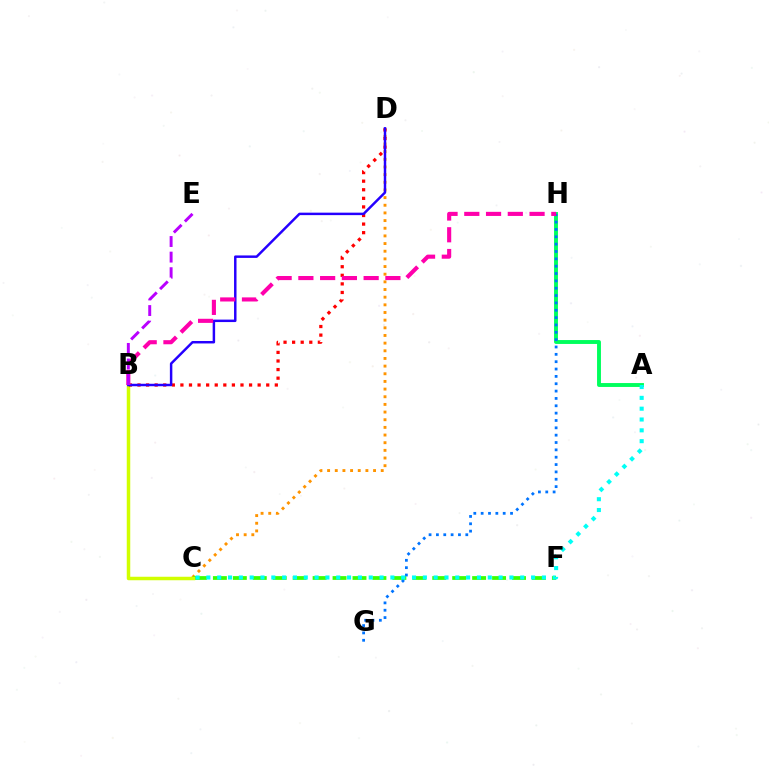{('C', 'D'): [{'color': '#ff9400', 'line_style': 'dotted', 'thickness': 2.08}], ('C', 'F'): [{'color': '#3dff00', 'line_style': 'dashed', 'thickness': 2.71}], ('B', 'C'): [{'color': '#d1ff00', 'line_style': 'solid', 'thickness': 2.52}], ('B', 'D'): [{'color': '#ff0000', 'line_style': 'dotted', 'thickness': 2.33}, {'color': '#2500ff', 'line_style': 'solid', 'thickness': 1.78}], ('A', 'H'): [{'color': '#00ff5c', 'line_style': 'solid', 'thickness': 2.81}], ('G', 'H'): [{'color': '#0074ff', 'line_style': 'dotted', 'thickness': 2.0}], ('A', 'C'): [{'color': '#00fff6', 'line_style': 'dotted', 'thickness': 2.94}], ('B', 'H'): [{'color': '#ff00ac', 'line_style': 'dashed', 'thickness': 2.96}], ('B', 'E'): [{'color': '#b900ff', 'line_style': 'dashed', 'thickness': 2.12}]}